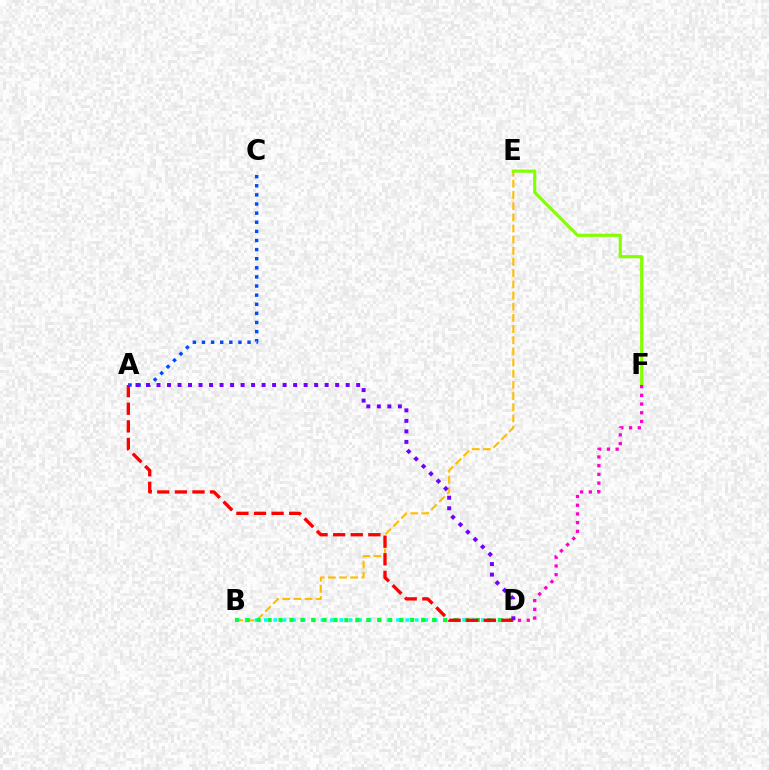{('B', 'E'): [{'color': '#ffbd00', 'line_style': 'dashed', 'thickness': 1.52}], ('A', 'C'): [{'color': '#004bff', 'line_style': 'dotted', 'thickness': 2.48}], ('B', 'D'): [{'color': '#00fff6', 'line_style': 'dotted', 'thickness': 2.57}, {'color': '#00ff39', 'line_style': 'dotted', 'thickness': 2.98}], ('A', 'D'): [{'color': '#ff0000', 'line_style': 'dashed', 'thickness': 2.39}, {'color': '#7200ff', 'line_style': 'dotted', 'thickness': 2.86}], ('E', 'F'): [{'color': '#84ff00', 'line_style': 'solid', 'thickness': 2.26}], ('D', 'F'): [{'color': '#ff00cf', 'line_style': 'dotted', 'thickness': 2.36}]}